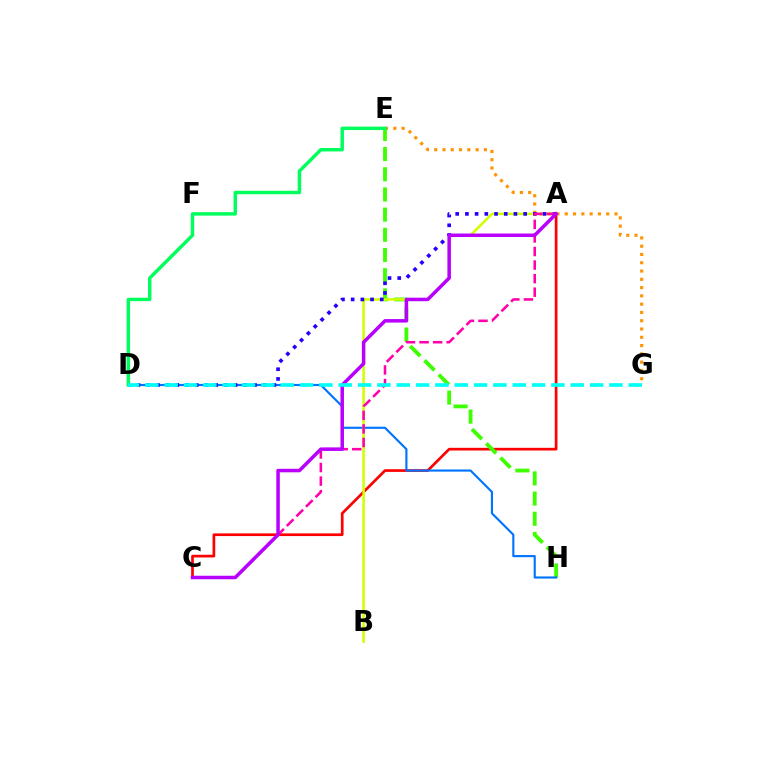{('A', 'C'): [{'color': '#ff0000', 'line_style': 'solid', 'thickness': 1.94}, {'color': '#ff00ac', 'line_style': 'dashed', 'thickness': 1.84}, {'color': '#b900ff', 'line_style': 'solid', 'thickness': 2.53}], ('E', 'G'): [{'color': '#ff9400', 'line_style': 'dotted', 'thickness': 2.25}], ('E', 'H'): [{'color': '#3dff00', 'line_style': 'dashed', 'thickness': 2.74}], ('D', 'H'): [{'color': '#0074ff', 'line_style': 'solid', 'thickness': 1.54}], ('A', 'B'): [{'color': '#d1ff00', 'line_style': 'solid', 'thickness': 1.84}], ('A', 'D'): [{'color': '#2500ff', 'line_style': 'dotted', 'thickness': 2.64}], ('D', 'E'): [{'color': '#00ff5c', 'line_style': 'solid', 'thickness': 2.48}], ('D', 'G'): [{'color': '#00fff6', 'line_style': 'dashed', 'thickness': 2.63}]}